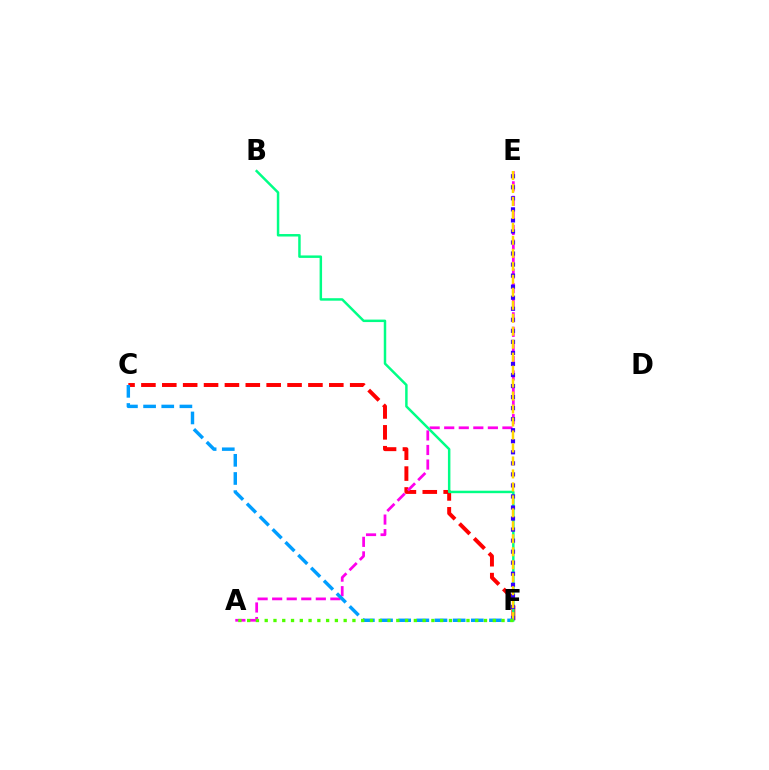{('C', 'F'): [{'color': '#ff0000', 'line_style': 'dashed', 'thickness': 2.84}, {'color': '#009eff', 'line_style': 'dashed', 'thickness': 2.47}], ('A', 'E'): [{'color': '#ff00ed', 'line_style': 'dashed', 'thickness': 1.98}], ('B', 'F'): [{'color': '#00ff86', 'line_style': 'solid', 'thickness': 1.78}], ('E', 'F'): [{'color': '#3700ff', 'line_style': 'dotted', 'thickness': 3.0}, {'color': '#ffd500', 'line_style': 'dashed', 'thickness': 1.76}], ('A', 'F'): [{'color': '#4fff00', 'line_style': 'dotted', 'thickness': 2.38}]}